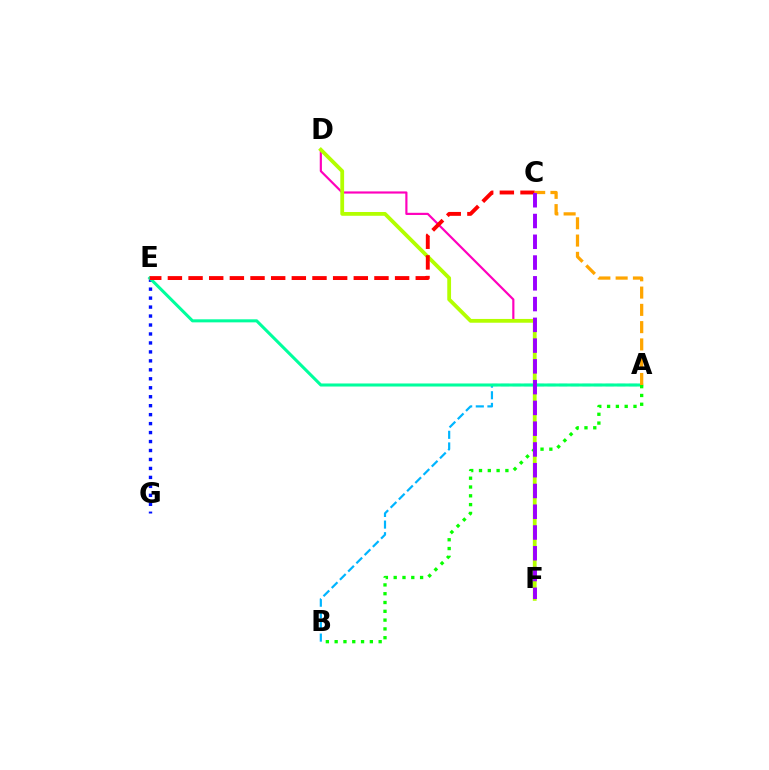{('D', 'F'): [{'color': '#ff00bd', 'line_style': 'solid', 'thickness': 1.57}, {'color': '#b3ff00', 'line_style': 'solid', 'thickness': 2.73}], ('E', 'G'): [{'color': '#0010ff', 'line_style': 'dotted', 'thickness': 2.44}], ('A', 'B'): [{'color': '#00b5ff', 'line_style': 'dashed', 'thickness': 1.58}, {'color': '#08ff00', 'line_style': 'dotted', 'thickness': 2.39}], ('A', 'E'): [{'color': '#00ff9d', 'line_style': 'solid', 'thickness': 2.2}], ('C', 'E'): [{'color': '#ff0000', 'line_style': 'dashed', 'thickness': 2.81}], ('A', 'C'): [{'color': '#ffa500', 'line_style': 'dashed', 'thickness': 2.35}], ('C', 'F'): [{'color': '#9b00ff', 'line_style': 'dashed', 'thickness': 2.82}]}